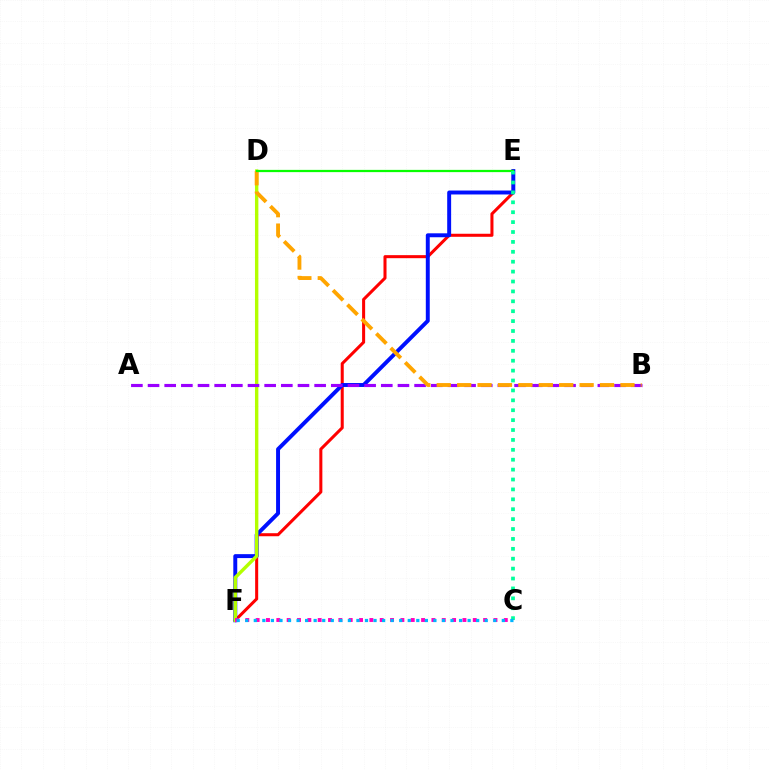{('E', 'F'): [{'color': '#ff0000', 'line_style': 'solid', 'thickness': 2.19}, {'color': '#0010ff', 'line_style': 'solid', 'thickness': 2.83}], ('D', 'F'): [{'color': '#b3ff00', 'line_style': 'solid', 'thickness': 2.45}], ('A', 'B'): [{'color': '#9b00ff', 'line_style': 'dashed', 'thickness': 2.26}], ('B', 'D'): [{'color': '#ffa500', 'line_style': 'dashed', 'thickness': 2.77}], ('D', 'E'): [{'color': '#08ff00', 'line_style': 'solid', 'thickness': 1.62}], ('C', 'F'): [{'color': '#ff00bd', 'line_style': 'dotted', 'thickness': 2.81}, {'color': '#00b5ff', 'line_style': 'dotted', 'thickness': 2.32}], ('C', 'E'): [{'color': '#00ff9d', 'line_style': 'dotted', 'thickness': 2.69}]}